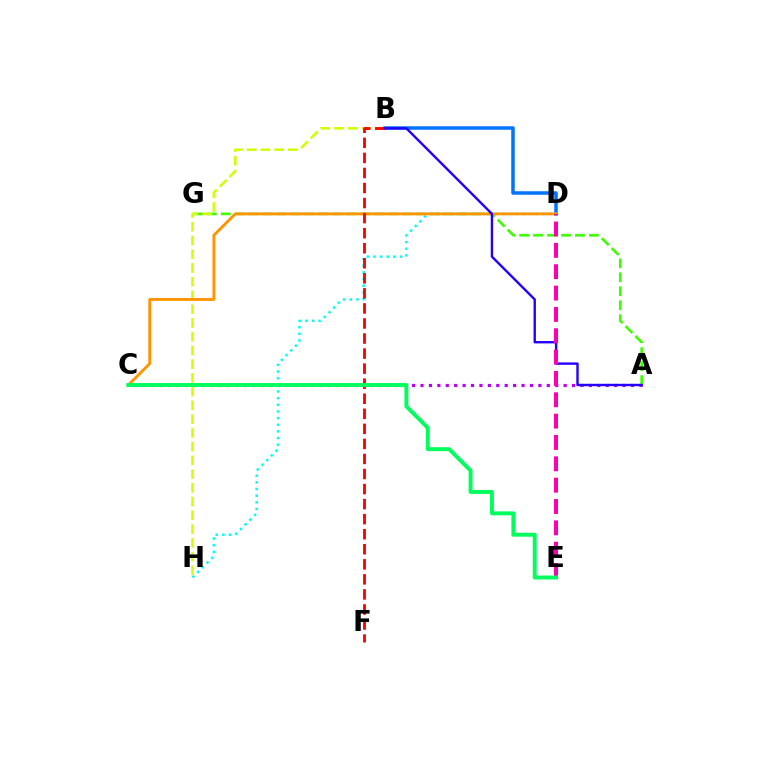{('B', 'D'): [{'color': '#0074ff', 'line_style': 'solid', 'thickness': 2.52}], ('A', 'C'): [{'color': '#b900ff', 'line_style': 'dotted', 'thickness': 2.29}], ('D', 'H'): [{'color': '#00fff6', 'line_style': 'dotted', 'thickness': 1.81}], ('A', 'G'): [{'color': '#3dff00', 'line_style': 'dashed', 'thickness': 1.9}], ('B', 'H'): [{'color': '#d1ff00', 'line_style': 'dashed', 'thickness': 1.87}], ('C', 'D'): [{'color': '#ff9400', 'line_style': 'solid', 'thickness': 2.06}], ('B', 'F'): [{'color': '#ff0000', 'line_style': 'dashed', 'thickness': 2.04}], ('A', 'B'): [{'color': '#2500ff', 'line_style': 'solid', 'thickness': 1.73}], ('D', 'E'): [{'color': '#ff00ac', 'line_style': 'dashed', 'thickness': 2.9}], ('C', 'E'): [{'color': '#00ff5c', 'line_style': 'solid', 'thickness': 2.83}]}